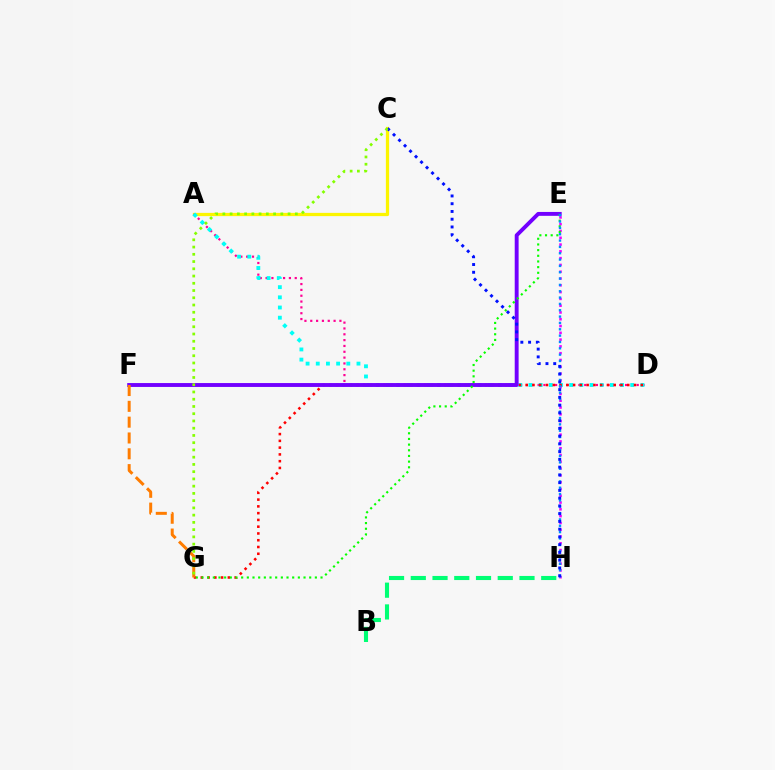{('A', 'C'): [{'color': '#fcf500', 'line_style': 'solid', 'thickness': 2.33}], ('A', 'D'): [{'color': '#ff0094', 'line_style': 'dotted', 'thickness': 1.58}, {'color': '#00fff6', 'line_style': 'dotted', 'thickness': 2.77}], ('E', 'H'): [{'color': '#ee00ff', 'line_style': 'dotted', 'thickness': 1.84}, {'color': '#008cff', 'line_style': 'dotted', 'thickness': 1.72}], ('D', 'G'): [{'color': '#ff0000', 'line_style': 'dotted', 'thickness': 1.84}], ('E', 'F'): [{'color': '#7200ff', 'line_style': 'solid', 'thickness': 2.8}], ('E', 'G'): [{'color': '#08ff00', 'line_style': 'dotted', 'thickness': 1.54}], ('C', 'H'): [{'color': '#0010ff', 'line_style': 'dotted', 'thickness': 2.11}], ('F', 'G'): [{'color': '#ff7c00', 'line_style': 'dashed', 'thickness': 2.15}], ('C', 'G'): [{'color': '#84ff00', 'line_style': 'dotted', 'thickness': 1.97}], ('B', 'H'): [{'color': '#00ff74', 'line_style': 'dashed', 'thickness': 2.95}]}